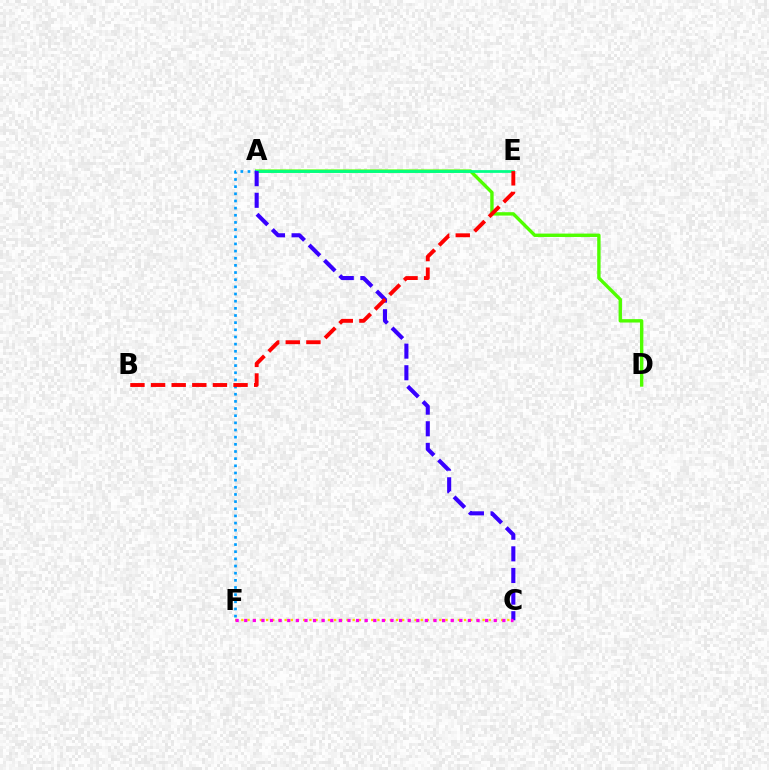{('A', 'D'): [{'color': '#4fff00', 'line_style': 'solid', 'thickness': 2.44}], ('A', 'F'): [{'color': '#009eff', 'line_style': 'dotted', 'thickness': 1.94}], ('A', 'E'): [{'color': '#00ff86', 'line_style': 'solid', 'thickness': 1.98}], ('C', 'F'): [{'color': '#ffd500', 'line_style': 'dotted', 'thickness': 1.68}, {'color': '#ff00ed', 'line_style': 'dotted', 'thickness': 2.34}], ('A', 'C'): [{'color': '#3700ff', 'line_style': 'dashed', 'thickness': 2.94}], ('B', 'E'): [{'color': '#ff0000', 'line_style': 'dashed', 'thickness': 2.8}]}